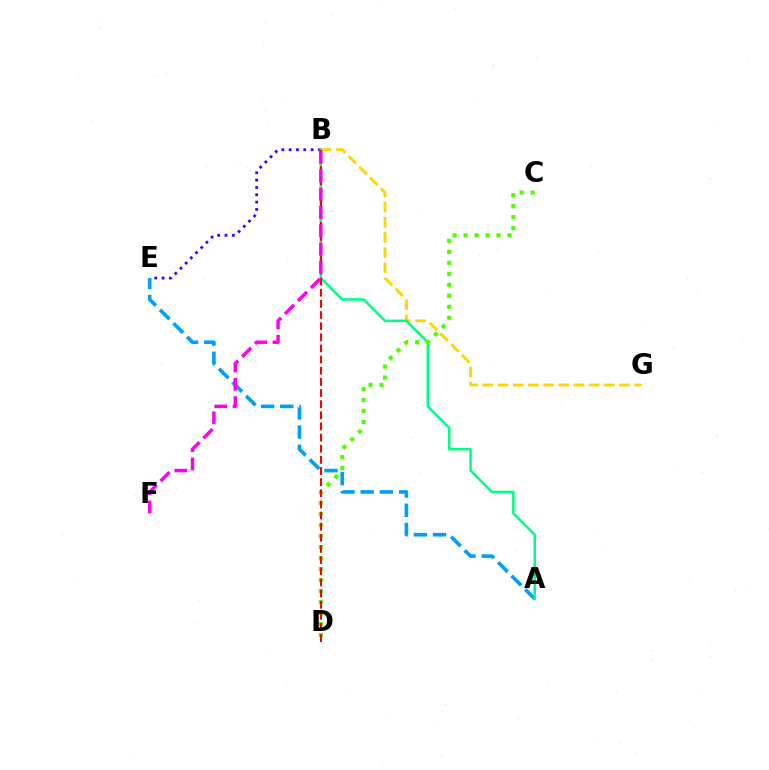{('B', 'G'): [{'color': '#ffd500', 'line_style': 'dashed', 'thickness': 2.06}], ('A', 'E'): [{'color': '#009eff', 'line_style': 'dashed', 'thickness': 2.61}], ('B', 'E'): [{'color': '#3700ff', 'line_style': 'dotted', 'thickness': 1.99}], ('A', 'B'): [{'color': '#00ff86', 'line_style': 'solid', 'thickness': 1.83}], ('C', 'D'): [{'color': '#4fff00', 'line_style': 'dotted', 'thickness': 2.98}], ('B', 'D'): [{'color': '#ff0000', 'line_style': 'dashed', 'thickness': 1.51}], ('B', 'F'): [{'color': '#ff00ed', 'line_style': 'dashed', 'thickness': 2.49}]}